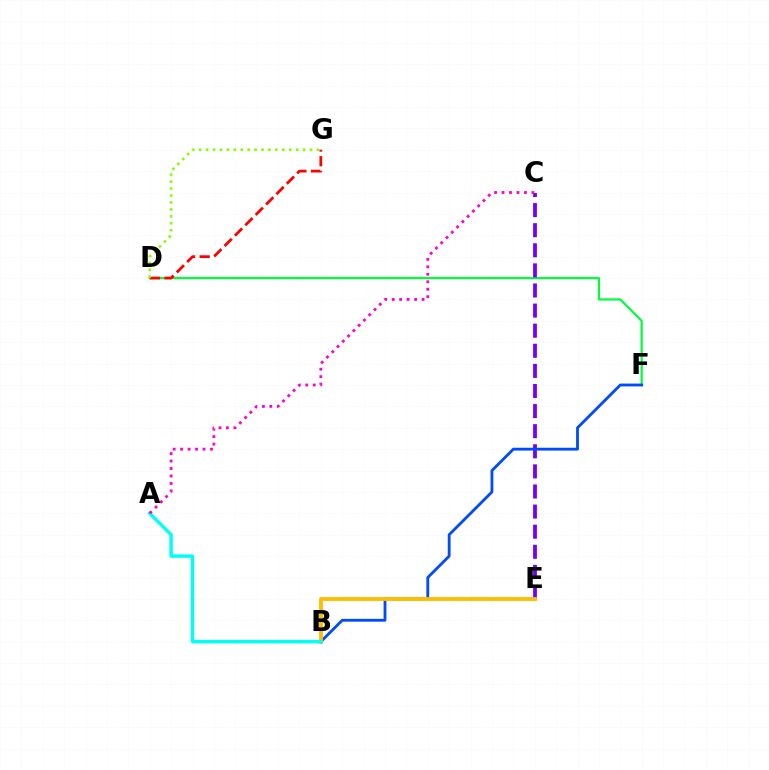{('D', 'F'): [{'color': '#00ff39', 'line_style': 'solid', 'thickness': 1.6}], ('D', 'G'): [{'color': '#ff0000', 'line_style': 'dashed', 'thickness': 1.99}, {'color': '#84ff00', 'line_style': 'dotted', 'thickness': 1.88}], ('C', 'E'): [{'color': '#7200ff', 'line_style': 'dashed', 'thickness': 2.73}], ('B', 'F'): [{'color': '#004bff', 'line_style': 'solid', 'thickness': 2.03}], ('B', 'E'): [{'color': '#ffbd00', 'line_style': 'solid', 'thickness': 2.78}], ('A', 'B'): [{'color': '#00fff6', 'line_style': 'solid', 'thickness': 2.47}], ('A', 'C'): [{'color': '#ff00cf', 'line_style': 'dotted', 'thickness': 2.03}]}